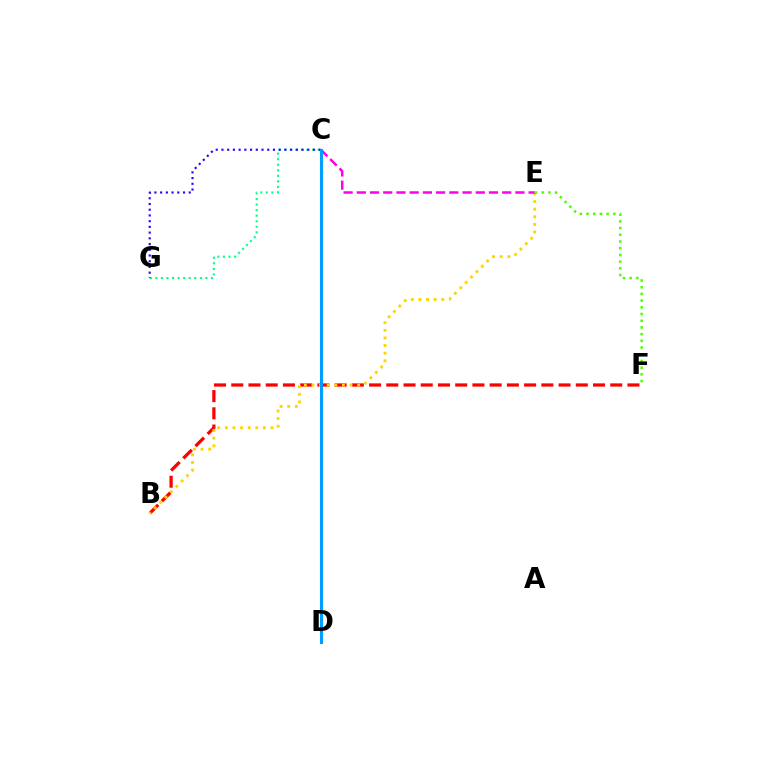{('B', 'F'): [{'color': '#ff0000', 'line_style': 'dashed', 'thickness': 2.34}], ('C', 'G'): [{'color': '#00ff86', 'line_style': 'dotted', 'thickness': 1.51}, {'color': '#3700ff', 'line_style': 'dotted', 'thickness': 1.56}], ('B', 'E'): [{'color': '#ffd500', 'line_style': 'dotted', 'thickness': 2.07}], ('C', 'E'): [{'color': '#ff00ed', 'line_style': 'dashed', 'thickness': 1.8}], ('E', 'F'): [{'color': '#4fff00', 'line_style': 'dotted', 'thickness': 1.82}], ('C', 'D'): [{'color': '#009eff', 'line_style': 'solid', 'thickness': 2.21}]}